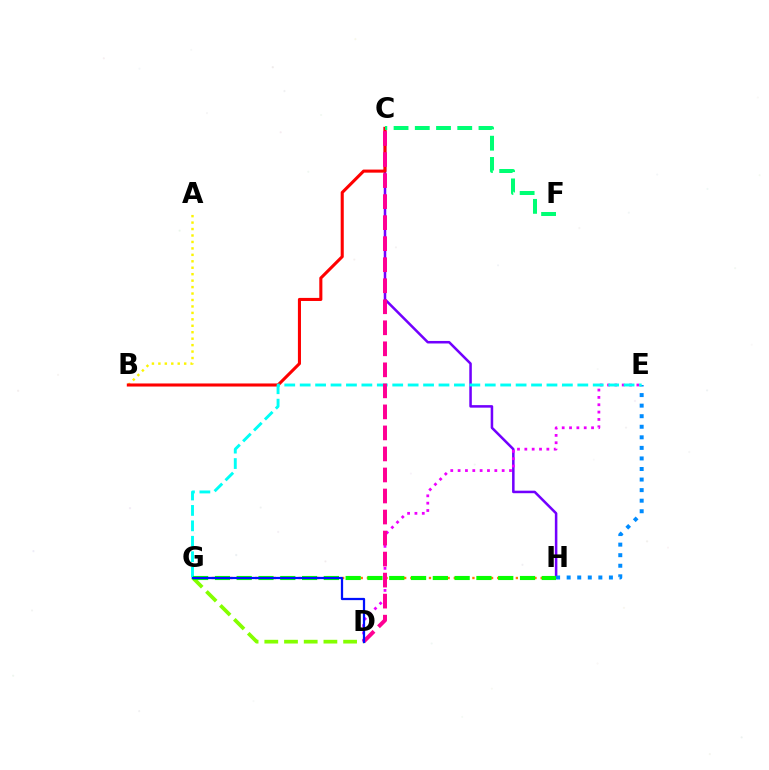{('C', 'H'): [{'color': '#7200ff', 'line_style': 'solid', 'thickness': 1.82}], ('D', 'E'): [{'color': '#ee00ff', 'line_style': 'dotted', 'thickness': 2.0}], ('A', 'B'): [{'color': '#fcf500', 'line_style': 'dotted', 'thickness': 1.75}], ('B', 'C'): [{'color': '#ff0000', 'line_style': 'solid', 'thickness': 2.21}], ('D', 'G'): [{'color': '#84ff00', 'line_style': 'dashed', 'thickness': 2.68}, {'color': '#0010ff', 'line_style': 'solid', 'thickness': 1.62}], ('E', 'H'): [{'color': '#008cff', 'line_style': 'dotted', 'thickness': 2.87}], ('E', 'G'): [{'color': '#00fff6', 'line_style': 'dashed', 'thickness': 2.1}], ('G', 'H'): [{'color': '#ff7c00', 'line_style': 'dotted', 'thickness': 1.69}, {'color': '#08ff00', 'line_style': 'dashed', 'thickness': 2.96}], ('C', 'D'): [{'color': '#ff0094', 'line_style': 'dashed', 'thickness': 2.86}], ('C', 'F'): [{'color': '#00ff74', 'line_style': 'dashed', 'thickness': 2.88}]}